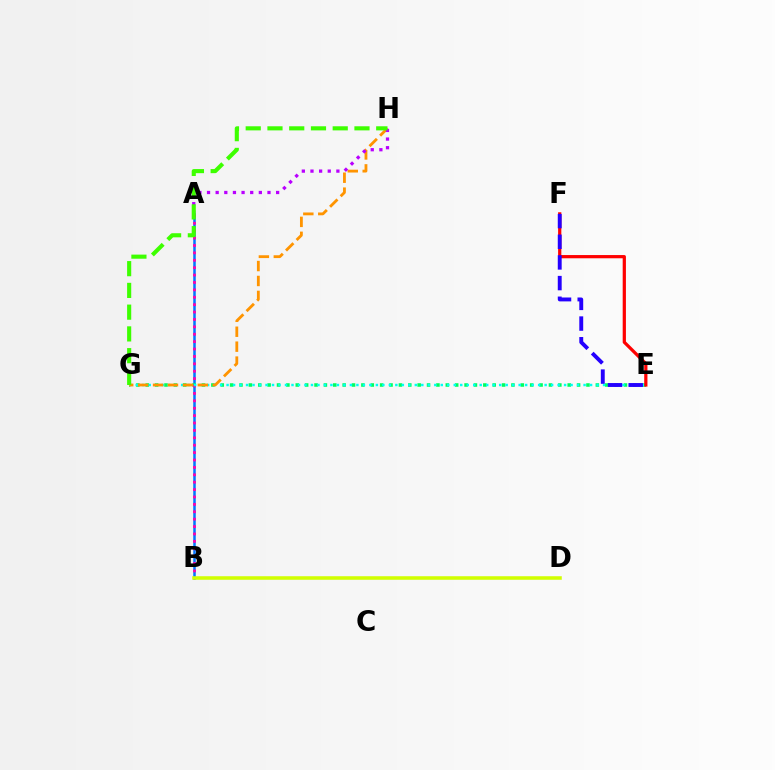{('A', 'B'): [{'color': '#0074ff', 'line_style': 'solid', 'thickness': 1.81}, {'color': '#ff00ac', 'line_style': 'dotted', 'thickness': 2.01}], ('E', 'G'): [{'color': '#00ff5c', 'line_style': 'dotted', 'thickness': 2.55}, {'color': '#00fff6', 'line_style': 'dotted', 'thickness': 1.76}], ('B', 'D'): [{'color': '#d1ff00', 'line_style': 'solid', 'thickness': 2.55}], ('G', 'H'): [{'color': '#ff9400', 'line_style': 'dashed', 'thickness': 2.03}, {'color': '#3dff00', 'line_style': 'dashed', 'thickness': 2.95}], ('E', 'F'): [{'color': '#ff0000', 'line_style': 'solid', 'thickness': 2.33}, {'color': '#2500ff', 'line_style': 'dashed', 'thickness': 2.81}], ('A', 'H'): [{'color': '#b900ff', 'line_style': 'dotted', 'thickness': 2.35}]}